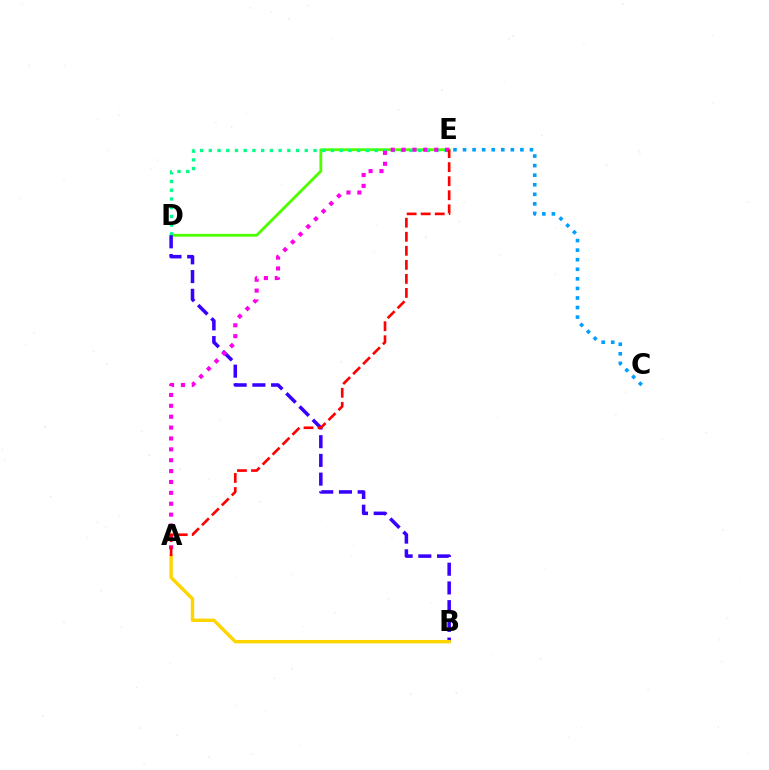{('D', 'E'): [{'color': '#4fff00', 'line_style': 'solid', 'thickness': 2.05}, {'color': '#00ff86', 'line_style': 'dotted', 'thickness': 2.37}], ('B', 'D'): [{'color': '#3700ff', 'line_style': 'dashed', 'thickness': 2.54}], ('A', 'E'): [{'color': '#ff00ed', 'line_style': 'dotted', 'thickness': 2.96}, {'color': '#ff0000', 'line_style': 'dashed', 'thickness': 1.91}], ('A', 'B'): [{'color': '#ffd500', 'line_style': 'solid', 'thickness': 2.45}], ('C', 'E'): [{'color': '#009eff', 'line_style': 'dotted', 'thickness': 2.6}]}